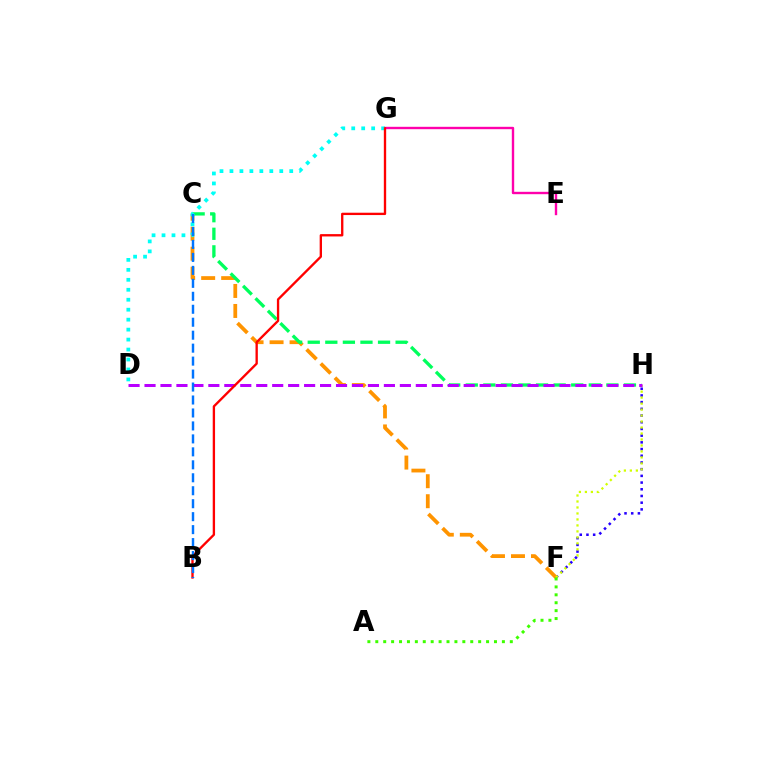{('F', 'H'): [{'color': '#2500ff', 'line_style': 'dotted', 'thickness': 1.82}, {'color': '#d1ff00', 'line_style': 'dotted', 'thickness': 1.63}], ('C', 'F'): [{'color': '#ff9400', 'line_style': 'dashed', 'thickness': 2.72}], ('C', 'H'): [{'color': '#00ff5c', 'line_style': 'dashed', 'thickness': 2.39}], ('E', 'G'): [{'color': '#ff00ac', 'line_style': 'solid', 'thickness': 1.71}], ('D', 'H'): [{'color': '#b900ff', 'line_style': 'dashed', 'thickness': 2.17}], ('D', 'G'): [{'color': '#00fff6', 'line_style': 'dotted', 'thickness': 2.71}], ('B', 'G'): [{'color': '#ff0000', 'line_style': 'solid', 'thickness': 1.68}], ('B', 'C'): [{'color': '#0074ff', 'line_style': 'dashed', 'thickness': 1.76}], ('A', 'F'): [{'color': '#3dff00', 'line_style': 'dotted', 'thickness': 2.15}]}